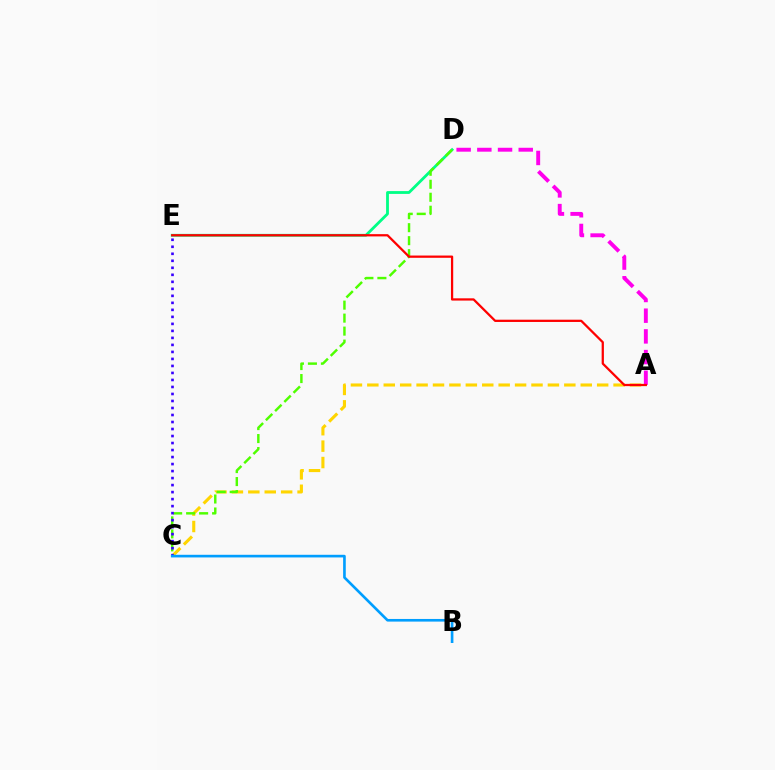{('D', 'E'): [{'color': '#00ff86', 'line_style': 'solid', 'thickness': 2.03}], ('A', 'C'): [{'color': '#ffd500', 'line_style': 'dashed', 'thickness': 2.23}], ('C', 'D'): [{'color': '#4fff00', 'line_style': 'dashed', 'thickness': 1.76}], ('C', 'E'): [{'color': '#3700ff', 'line_style': 'dotted', 'thickness': 1.9}], ('B', 'C'): [{'color': '#009eff', 'line_style': 'solid', 'thickness': 1.9}], ('A', 'D'): [{'color': '#ff00ed', 'line_style': 'dashed', 'thickness': 2.81}], ('A', 'E'): [{'color': '#ff0000', 'line_style': 'solid', 'thickness': 1.63}]}